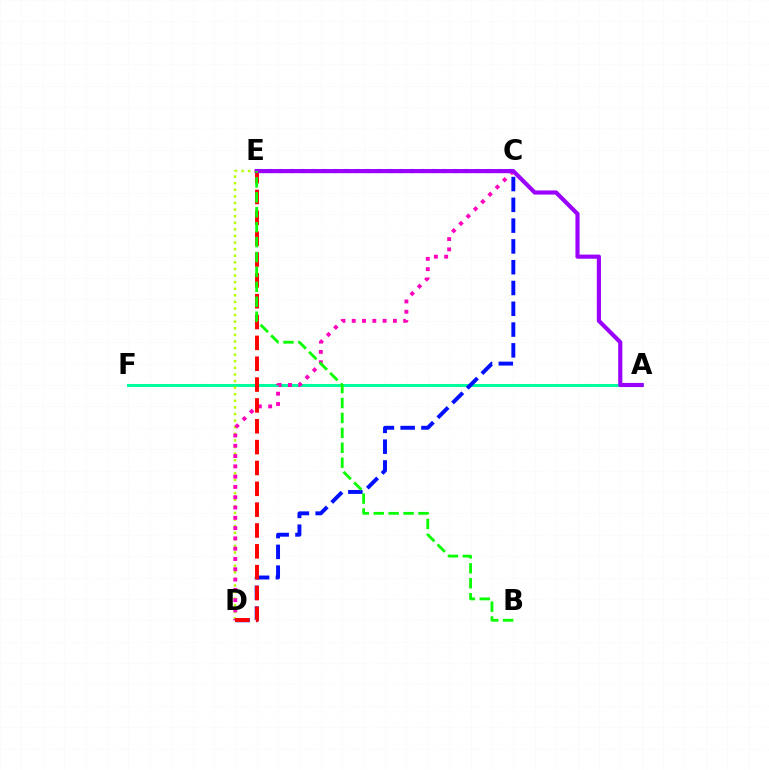{('C', 'E'): [{'color': '#00b5ff', 'line_style': 'dotted', 'thickness': 2.97}], ('A', 'F'): [{'color': '#ffa500', 'line_style': 'dotted', 'thickness': 1.51}, {'color': '#00ff9d', 'line_style': 'solid', 'thickness': 2.15}], ('D', 'E'): [{'color': '#b3ff00', 'line_style': 'dotted', 'thickness': 1.79}, {'color': '#ff0000', 'line_style': 'dashed', 'thickness': 2.83}], ('C', 'D'): [{'color': '#0010ff', 'line_style': 'dashed', 'thickness': 2.82}, {'color': '#ff00bd', 'line_style': 'dotted', 'thickness': 2.8}], ('A', 'E'): [{'color': '#9b00ff', 'line_style': 'solid', 'thickness': 2.98}], ('B', 'E'): [{'color': '#08ff00', 'line_style': 'dashed', 'thickness': 2.03}]}